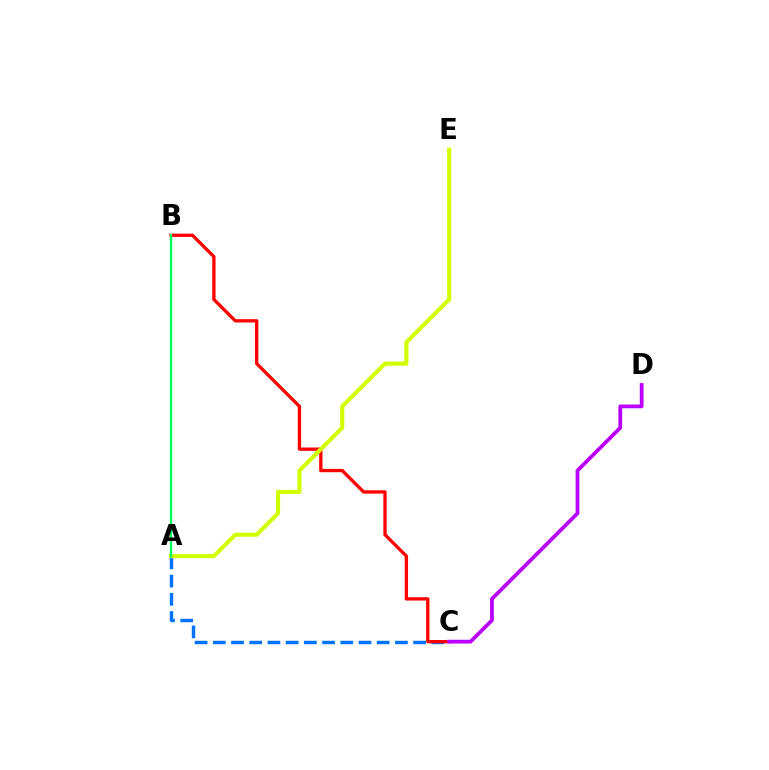{('A', 'C'): [{'color': '#0074ff', 'line_style': 'dashed', 'thickness': 2.47}], ('B', 'C'): [{'color': '#ff0000', 'line_style': 'solid', 'thickness': 2.39}], ('A', 'E'): [{'color': '#d1ff00', 'line_style': 'solid', 'thickness': 2.97}], ('C', 'D'): [{'color': '#b900ff', 'line_style': 'solid', 'thickness': 2.71}], ('A', 'B'): [{'color': '#00ff5c', 'line_style': 'solid', 'thickness': 1.68}]}